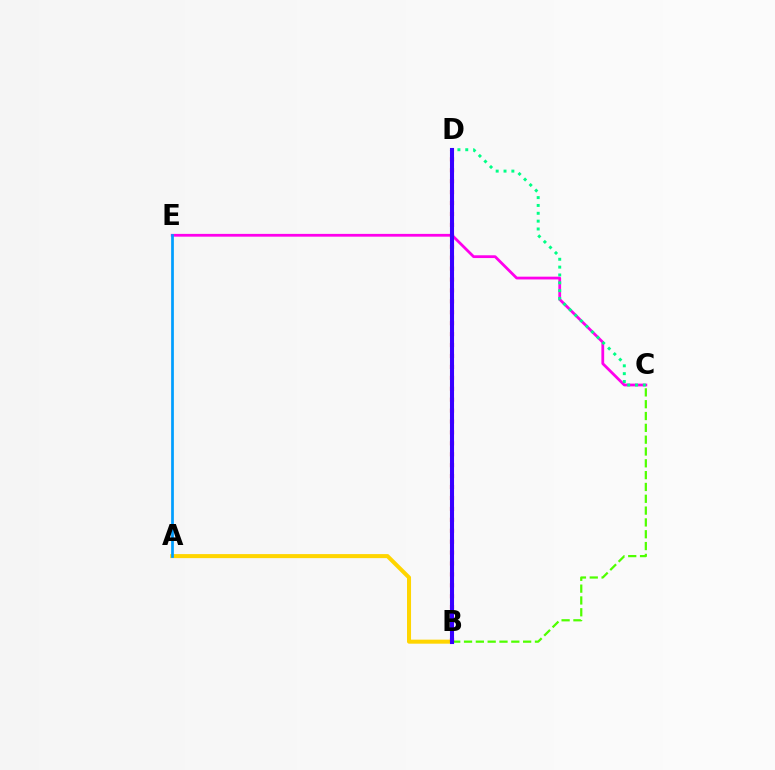{('C', 'E'): [{'color': '#ff00ed', 'line_style': 'solid', 'thickness': 2.0}], ('A', 'B'): [{'color': '#ffd500', 'line_style': 'solid', 'thickness': 2.9}], ('B', 'C'): [{'color': '#4fff00', 'line_style': 'dashed', 'thickness': 1.61}], ('B', 'D'): [{'color': '#ff0000', 'line_style': 'dotted', 'thickness': 2.97}, {'color': '#3700ff', 'line_style': 'solid', 'thickness': 2.93}], ('A', 'E'): [{'color': '#009eff', 'line_style': 'solid', 'thickness': 1.97}], ('C', 'D'): [{'color': '#00ff86', 'line_style': 'dotted', 'thickness': 2.13}]}